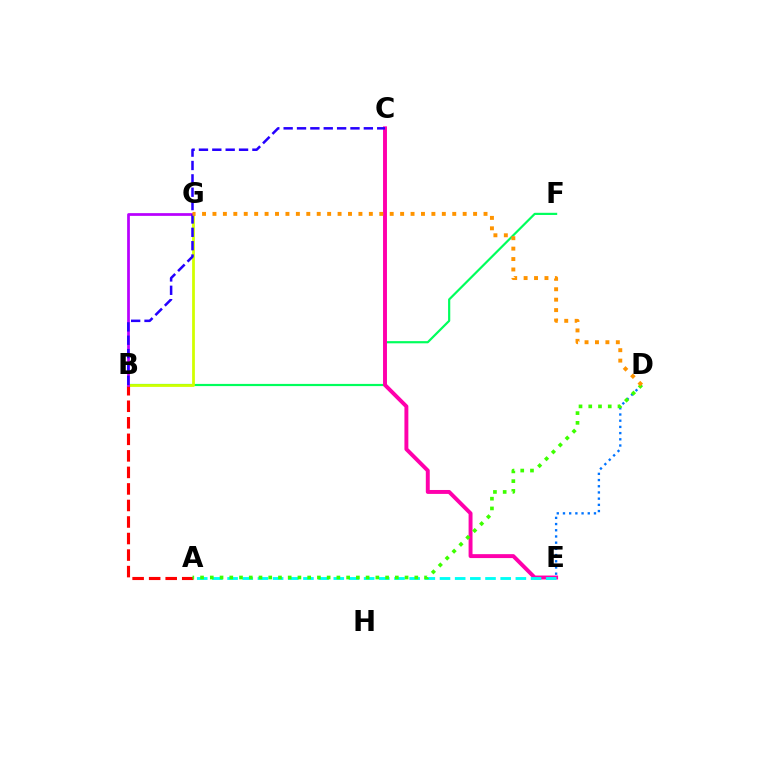{('B', 'F'): [{'color': '#00ff5c', 'line_style': 'solid', 'thickness': 1.57}], ('B', 'G'): [{'color': '#d1ff00', 'line_style': 'solid', 'thickness': 2.0}, {'color': '#b900ff', 'line_style': 'solid', 'thickness': 1.97}], ('C', 'E'): [{'color': '#ff00ac', 'line_style': 'solid', 'thickness': 2.83}], ('A', 'B'): [{'color': '#ff0000', 'line_style': 'dashed', 'thickness': 2.25}], ('A', 'E'): [{'color': '#00fff6', 'line_style': 'dashed', 'thickness': 2.06}], ('D', 'E'): [{'color': '#0074ff', 'line_style': 'dotted', 'thickness': 1.68}], ('A', 'D'): [{'color': '#3dff00', 'line_style': 'dotted', 'thickness': 2.65}], ('B', 'C'): [{'color': '#2500ff', 'line_style': 'dashed', 'thickness': 1.82}], ('D', 'G'): [{'color': '#ff9400', 'line_style': 'dotted', 'thickness': 2.83}]}